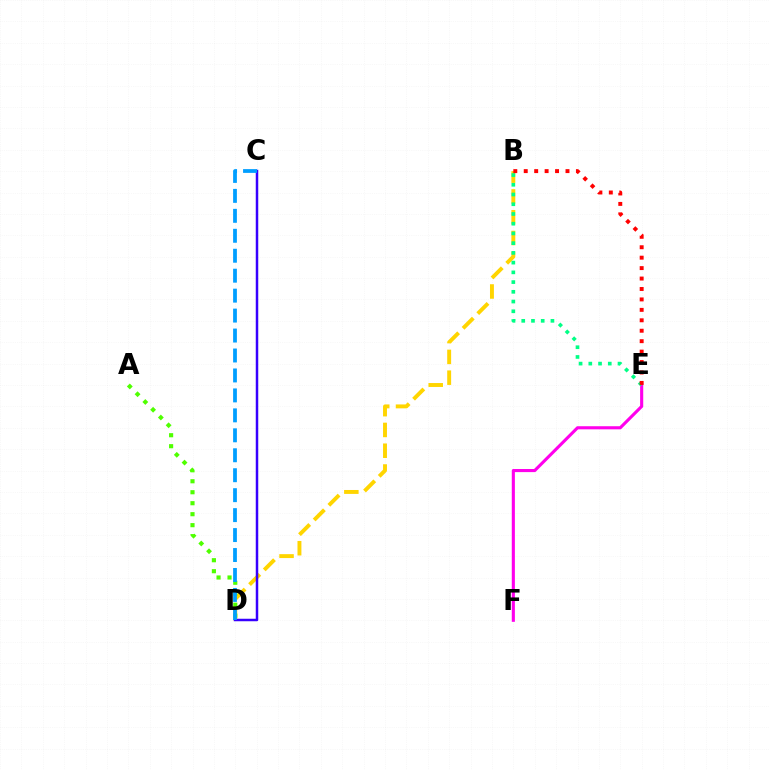{('B', 'D'): [{'color': '#ffd500', 'line_style': 'dashed', 'thickness': 2.82}], ('E', 'F'): [{'color': '#ff00ed', 'line_style': 'solid', 'thickness': 2.24}], ('B', 'E'): [{'color': '#00ff86', 'line_style': 'dotted', 'thickness': 2.64}, {'color': '#ff0000', 'line_style': 'dotted', 'thickness': 2.84}], ('C', 'D'): [{'color': '#3700ff', 'line_style': 'solid', 'thickness': 1.79}, {'color': '#009eff', 'line_style': 'dashed', 'thickness': 2.71}], ('A', 'D'): [{'color': '#4fff00', 'line_style': 'dotted', 'thickness': 2.98}]}